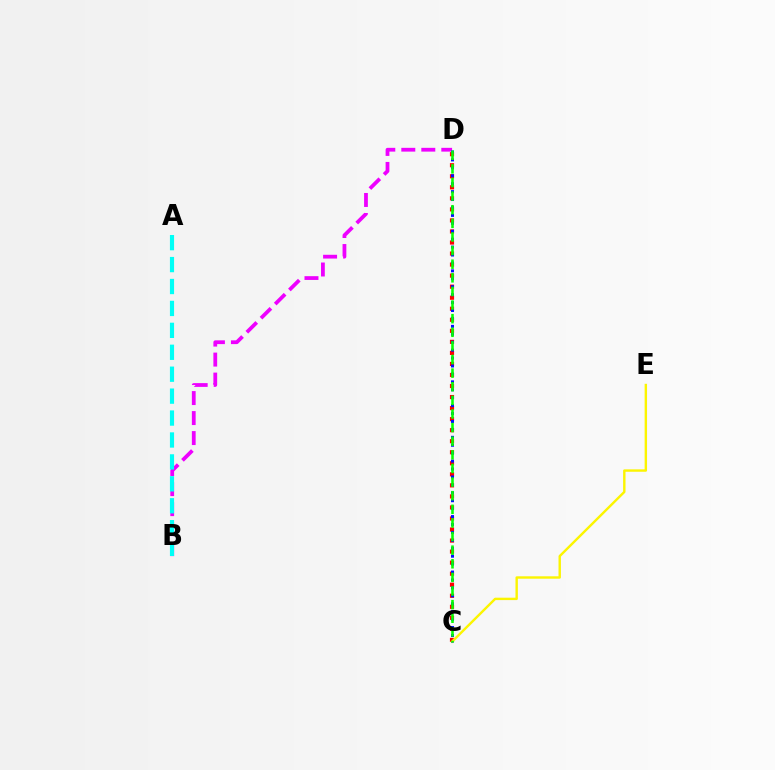{('B', 'D'): [{'color': '#ee00ff', 'line_style': 'dashed', 'thickness': 2.72}], ('C', 'D'): [{'color': '#ff0000', 'line_style': 'dotted', 'thickness': 3.0}, {'color': '#0010ff', 'line_style': 'dotted', 'thickness': 2.15}, {'color': '#08ff00', 'line_style': 'dashed', 'thickness': 1.85}], ('C', 'E'): [{'color': '#fcf500', 'line_style': 'solid', 'thickness': 1.73}], ('A', 'B'): [{'color': '#00fff6', 'line_style': 'dashed', 'thickness': 2.98}]}